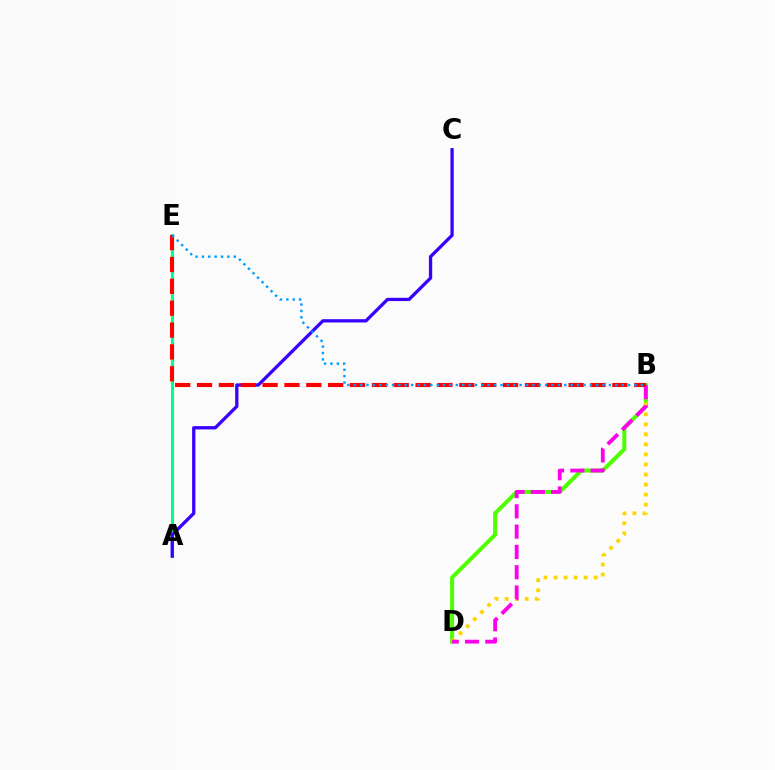{('B', 'D'): [{'color': '#4fff00', 'line_style': 'solid', 'thickness': 2.88}, {'color': '#ffd500', 'line_style': 'dotted', 'thickness': 2.73}, {'color': '#ff00ed', 'line_style': 'dashed', 'thickness': 2.76}], ('A', 'E'): [{'color': '#00ff86', 'line_style': 'solid', 'thickness': 2.25}], ('A', 'C'): [{'color': '#3700ff', 'line_style': 'solid', 'thickness': 2.36}], ('B', 'E'): [{'color': '#ff0000', 'line_style': 'dashed', 'thickness': 2.97}, {'color': '#009eff', 'line_style': 'dotted', 'thickness': 1.73}]}